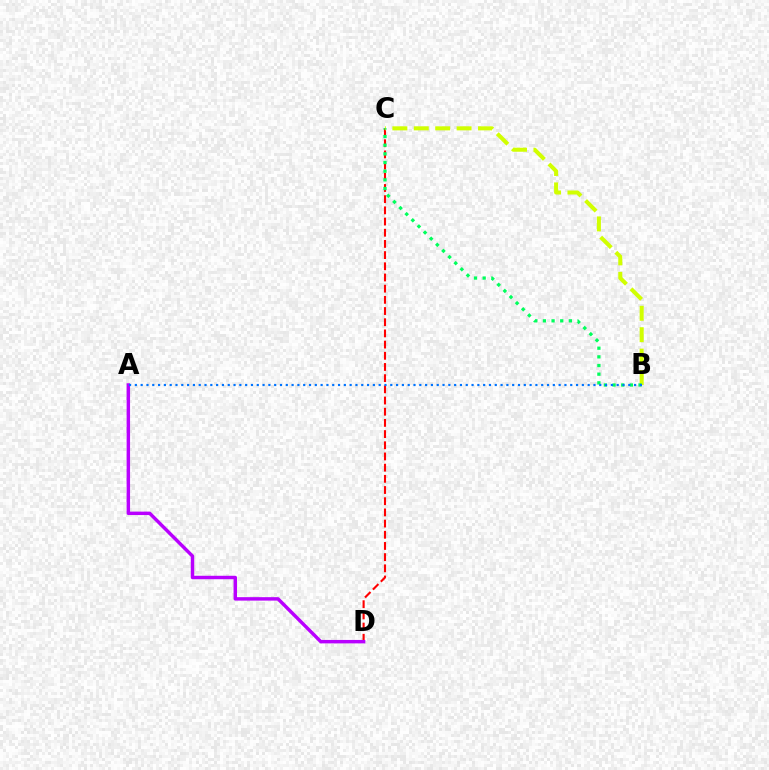{('C', 'D'): [{'color': '#ff0000', 'line_style': 'dashed', 'thickness': 1.52}], ('B', 'C'): [{'color': '#d1ff00', 'line_style': 'dashed', 'thickness': 2.91}, {'color': '#00ff5c', 'line_style': 'dotted', 'thickness': 2.35}], ('A', 'D'): [{'color': '#b900ff', 'line_style': 'solid', 'thickness': 2.48}], ('A', 'B'): [{'color': '#0074ff', 'line_style': 'dotted', 'thickness': 1.58}]}